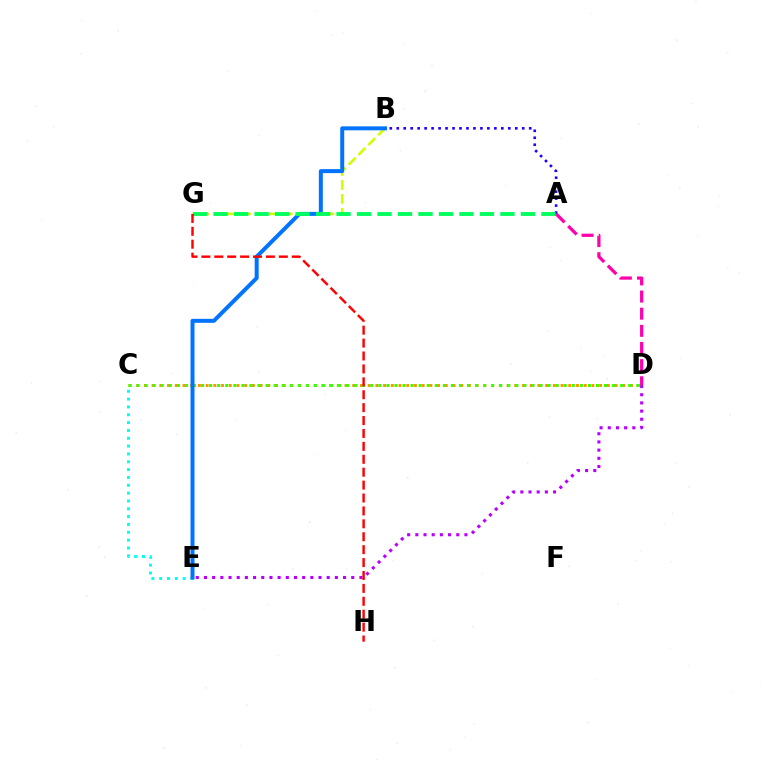{('C', 'D'): [{'color': '#ff9400', 'line_style': 'dotted', 'thickness': 2.1}, {'color': '#3dff00', 'line_style': 'dotted', 'thickness': 2.19}], ('C', 'E'): [{'color': '#00fff6', 'line_style': 'dotted', 'thickness': 2.13}], ('B', 'G'): [{'color': '#d1ff00', 'line_style': 'dashed', 'thickness': 1.89}], ('D', 'E'): [{'color': '#b900ff', 'line_style': 'dotted', 'thickness': 2.22}], ('B', 'E'): [{'color': '#0074ff', 'line_style': 'solid', 'thickness': 2.87}], ('A', 'B'): [{'color': '#2500ff', 'line_style': 'dotted', 'thickness': 1.89}], ('A', 'G'): [{'color': '#00ff5c', 'line_style': 'dashed', 'thickness': 2.78}], ('G', 'H'): [{'color': '#ff0000', 'line_style': 'dashed', 'thickness': 1.75}], ('A', 'D'): [{'color': '#ff00ac', 'line_style': 'dashed', 'thickness': 2.33}]}